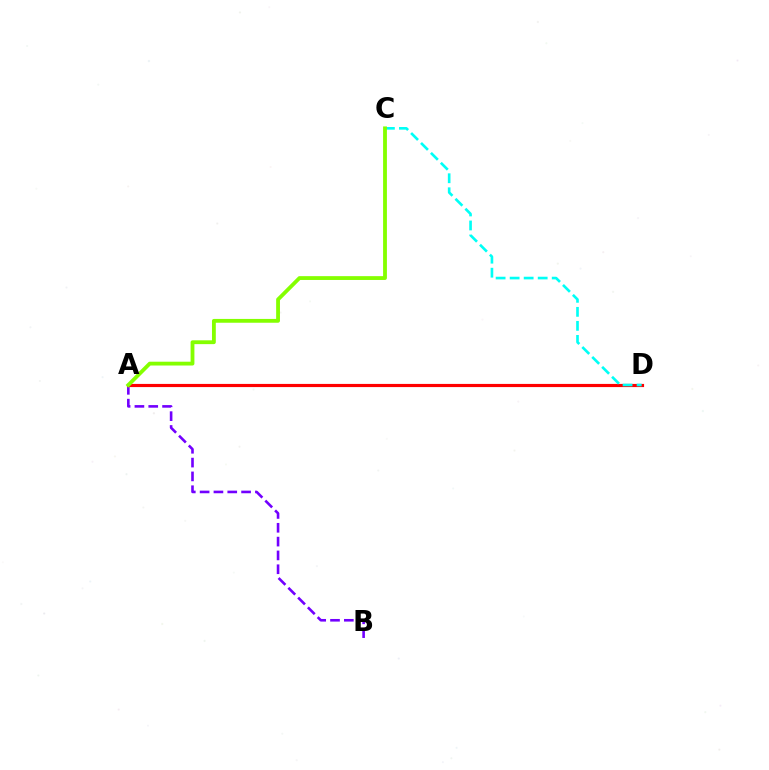{('A', 'B'): [{'color': '#7200ff', 'line_style': 'dashed', 'thickness': 1.88}], ('A', 'D'): [{'color': '#ff0000', 'line_style': 'solid', 'thickness': 2.28}], ('C', 'D'): [{'color': '#00fff6', 'line_style': 'dashed', 'thickness': 1.9}], ('A', 'C'): [{'color': '#84ff00', 'line_style': 'solid', 'thickness': 2.75}]}